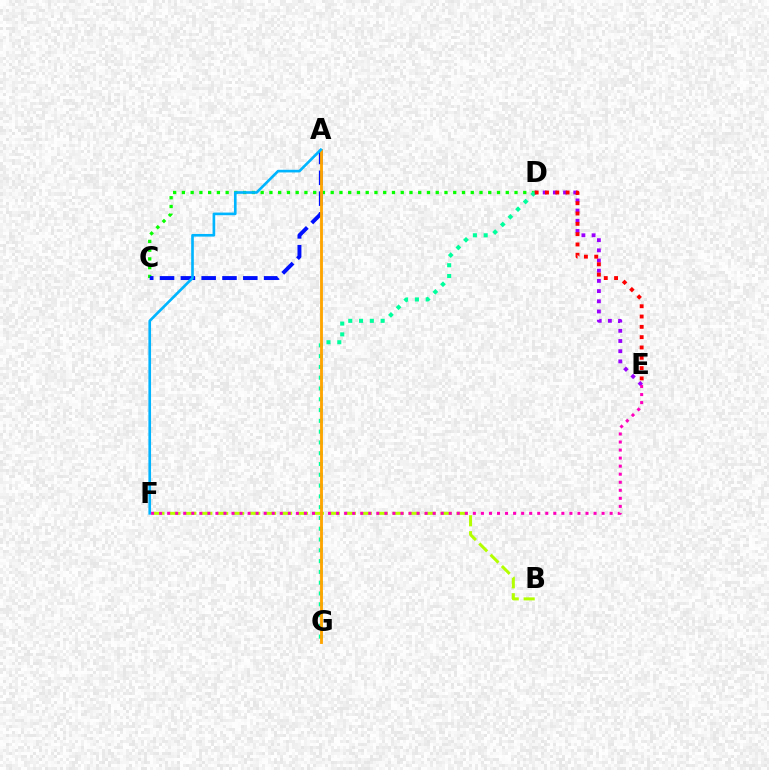{('D', 'E'): [{'color': '#9b00ff', 'line_style': 'dotted', 'thickness': 2.77}, {'color': '#ff0000', 'line_style': 'dotted', 'thickness': 2.8}], ('C', 'D'): [{'color': '#08ff00', 'line_style': 'dotted', 'thickness': 2.38}], ('A', 'C'): [{'color': '#0010ff', 'line_style': 'dashed', 'thickness': 2.83}], ('B', 'F'): [{'color': '#b3ff00', 'line_style': 'dashed', 'thickness': 2.17}], ('D', 'G'): [{'color': '#00ff9d', 'line_style': 'dotted', 'thickness': 2.93}], ('E', 'F'): [{'color': '#ff00bd', 'line_style': 'dotted', 'thickness': 2.19}], ('A', 'G'): [{'color': '#ffa500', 'line_style': 'solid', 'thickness': 2.05}], ('A', 'F'): [{'color': '#00b5ff', 'line_style': 'solid', 'thickness': 1.91}]}